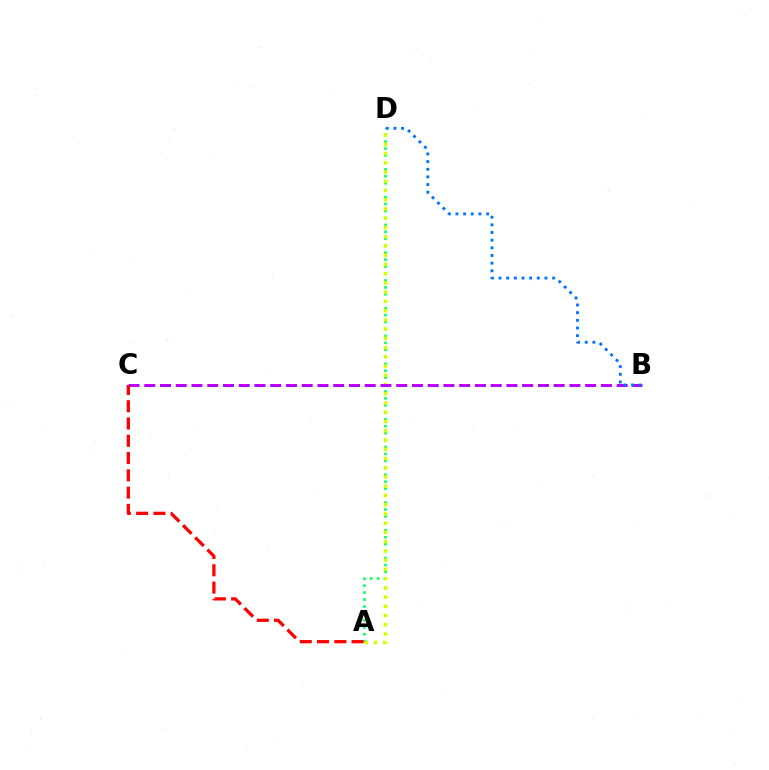{('A', 'D'): [{'color': '#00ff5c', 'line_style': 'dotted', 'thickness': 1.89}, {'color': '#d1ff00', 'line_style': 'dotted', 'thickness': 2.51}], ('B', 'C'): [{'color': '#b900ff', 'line_style': 'dashed', 'thickness': 2.14}], ('B', 'D'): [{'color': '#0074ff', 'line_style': 'dotted', 'thickness': 2.08}], ('A', 'C'): [{'color': '#ff0000', 'line_style': 'dashed', 'thickness': 2.35}]}